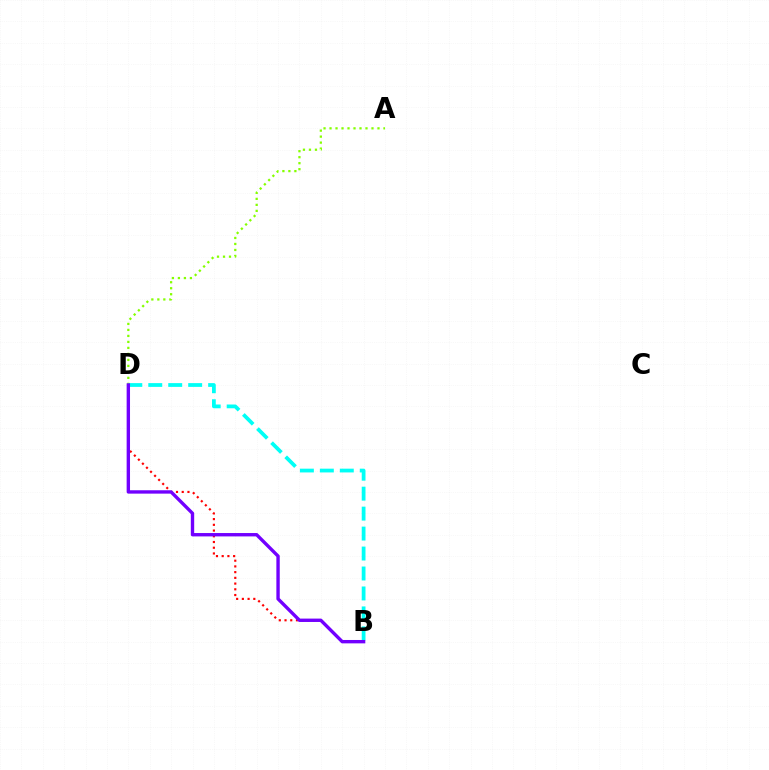{('B', 'D'): [{'color': '#ff0000', 'line_style': 'dotted', 'thickness': 1.56}, {'color': '#00fff6', 'line_style': 'dashed', 'thickness': 2.71}, {'color': '#7200ff', 'line_style': 'solid', 'thickness': 2.43}], ('A', 'D'): [{'color': '#84ff00', 'line_style': 'dotted', 'thickness': 1.63}]}